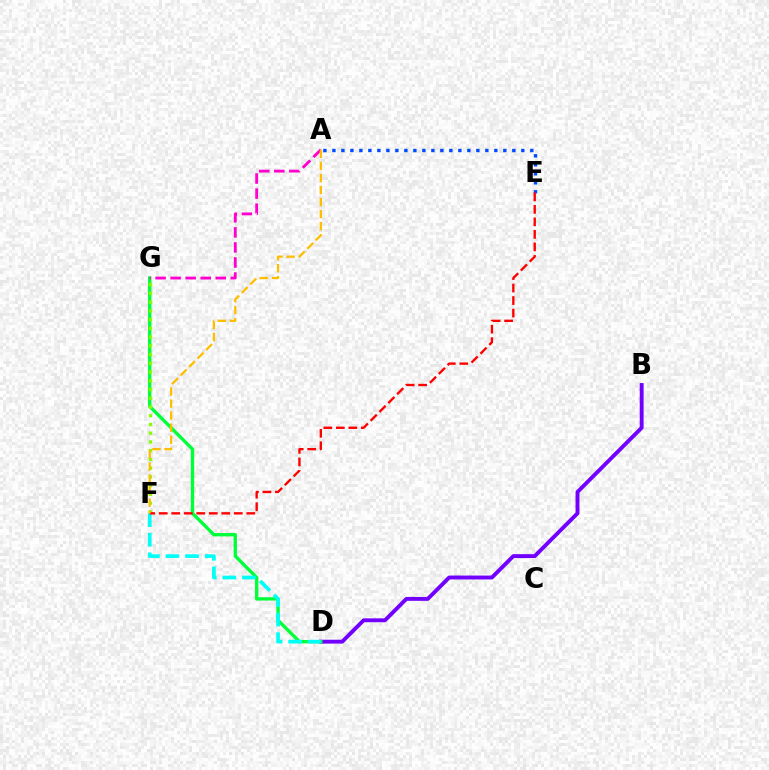{('B', 'D'): [{'color': '#7200ff', 'line_style': 'solid', 'thickness': 2.8}], ('D', 'G'): [{'color': '#00ff39', 'line_style': 'solid', 'thickness': 2.41}], ('A', 'E'): [{'color': '#004bff', 'line_style': 'dotted', 'thickness': 2.44}], ('A', 'G'): [{'color': '#ff00cf', 'line_style': 'dashed', 'thickness': 2.04}], ('F', 'G'): [{'color': '#84ff00', 'line_style': 'dotted', 'thickness': 2.37}], ('D', 'F'): [{'color': '#00fff6', 'line_style': 'dashed', 'thickness': 2.66}], ('E', 'F'): [{'color': '#ff0000', 'line_style': 'dashed', 'thickness': 1.7}], ('A', 'F'): [{'color': '#ffbd00', 'line_style': 'dashed', 'thickness': 1.64}]}